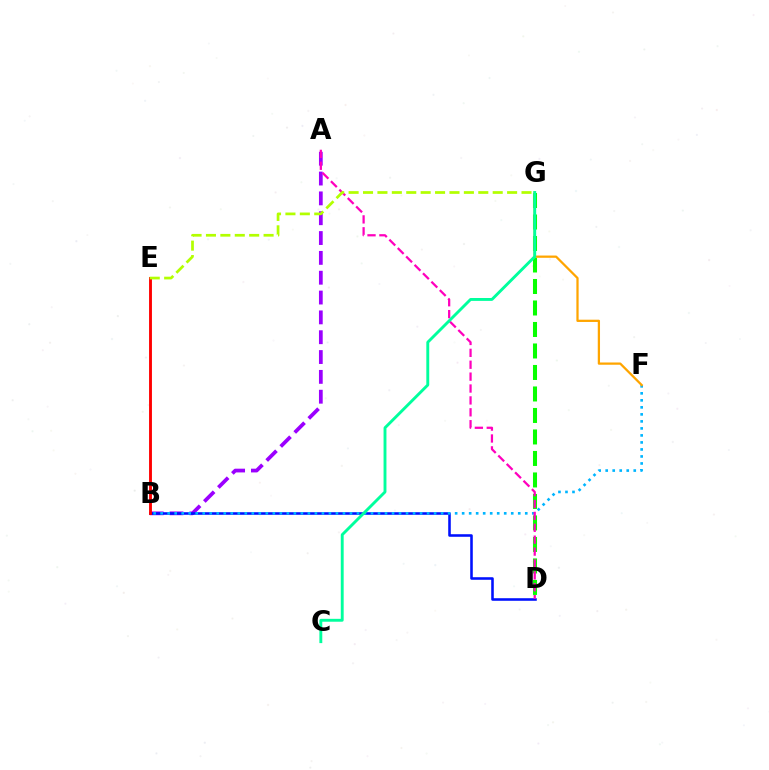{('A', 'B'): [{'color': '#9b00ff', 'line_style': 'dashed', 'thickness': 2.69}], ('D', 'G'): [{'color': '#08ff00', 'line_style': 'dashed', 'thickness': 2.92}], ('B', 'D'): [{'color': '#0010ff', 'line_style': 'solid', 'thickness': 1.85}], ('B', 'E'): [{'color': '#ff0000', 'line_style': 'solid', 'thickness': 2.07}], ('B', 'F'): [{'color': '#00b5ff', 'line_style': 'dotted', 'thickness': 1.91}], ('F', 'G'): [{'color': '#ffa500', 'line_style': 'solid', 'thickness': 1.63}], ('A', 'D'): [{'color': '#ff00bd', 'line_style': 'dashed', 'thickness': 1.62}], ('C', 'G'): [{'color': '#00ff9d', 'line_style': 'solid', 'thickness': 2.08}], ('E', 'G'): [{'color': '#b3ff00', 'line_style': 'dashed', 'thickness': 1.96}]}